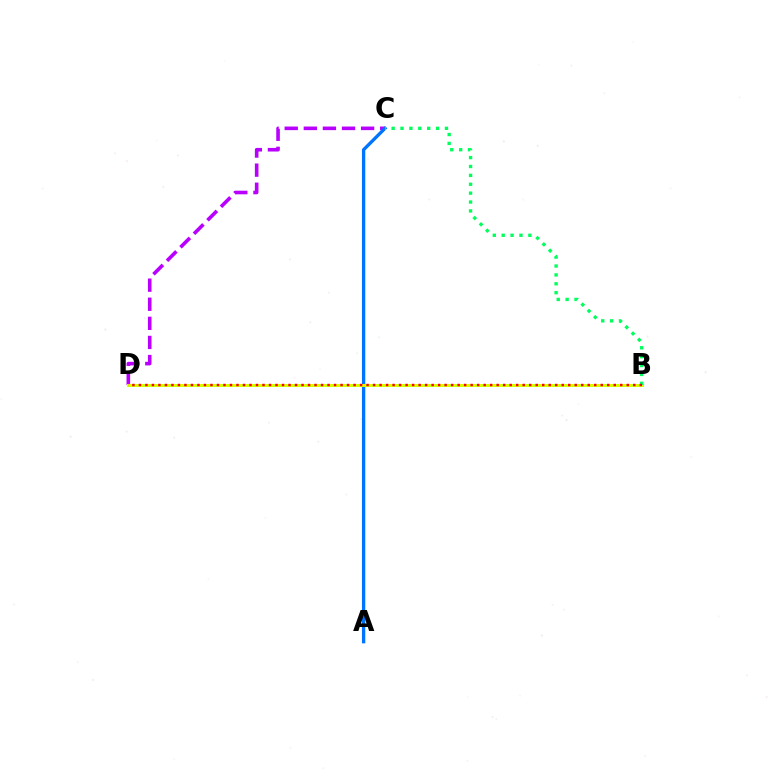{('C', 'D'): [{'color': '#b900ff', 'line_style': 'dashed', 'thickness': 2.59}], ('A', 'C'): [{'color': '#0074ff', 'line_style': 'solid', 'thickness': 2.4}], ('B', 'D'): [{'color': '#d1ff00', 'line_style': 'solid', 'thickness': 2.15}, {'color': '#ff0000', 'line_style': 'dotted', 'thickness': 1.77}], ('B', 'C'): [{'color': '#00ff5c', 'line_style': 'dotted', 'thickness': 2.42}]}